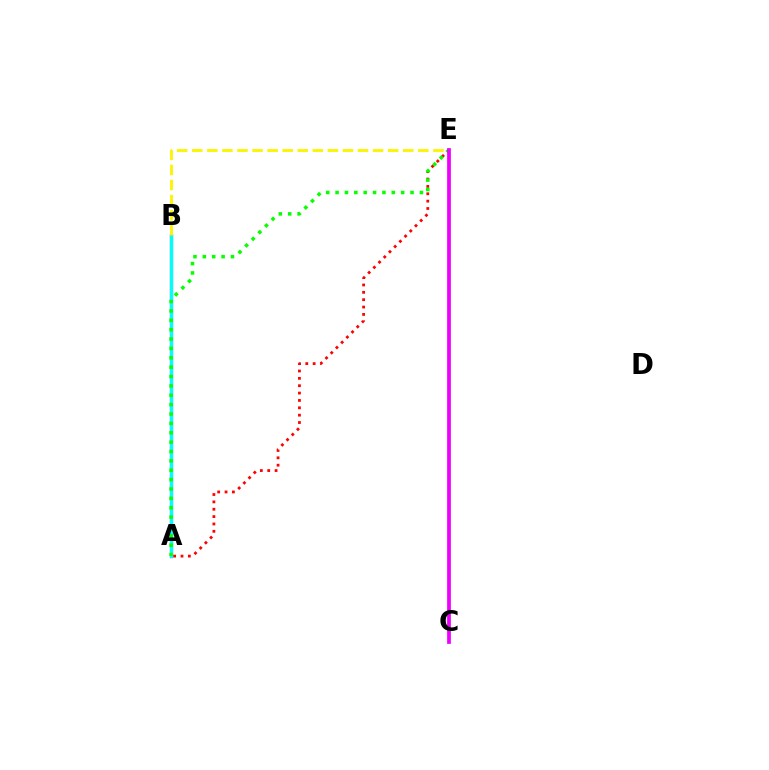{('A', 'B'): [{'color': '#0010ff', 'line_style': 'solid', 'thickness': 2.3}, {'color': '#00fff6', 'line_style': 'solid', 'thickness': 2.27}], ('A', 'E'): [{'color': '#ff0000', 'line_style': 'dotted', 'thickness': 2.0}, {'color': '#08ff00', 'line_style': 'dotted', 'thickness': 2.55}], ('B', 'E'): [{'color': '#fcf500', 'line_style': 'dashed', 'thickness': 2.05}], ('C', 'E'): [{'color': '#ee00ff', 'line_style': 'solid', 'thickness': 2.69}]}